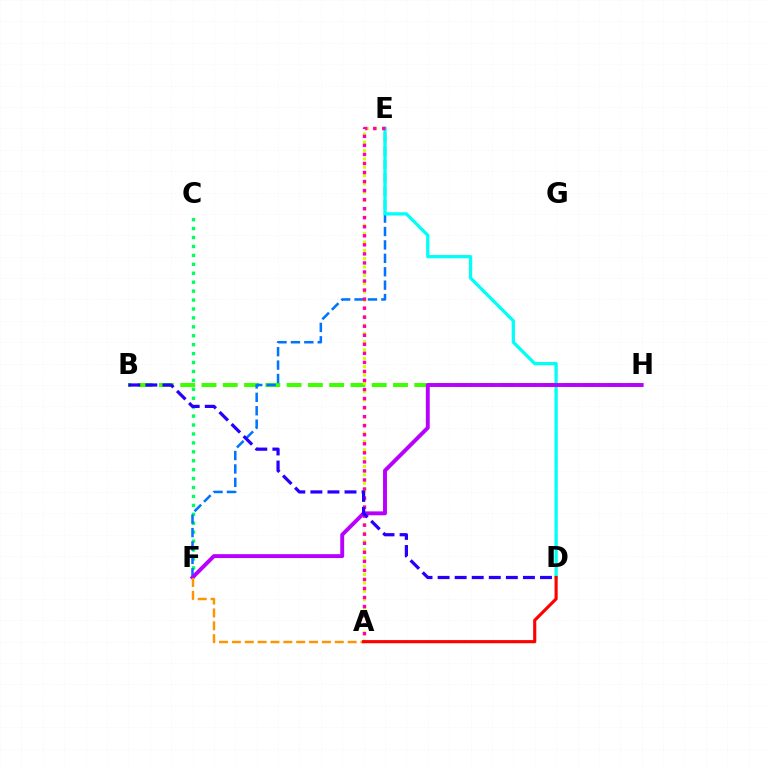{('B', 'H'): [{'color': '#3dff00', 'line_style': 'dashed', 'thickness': 2.89}], ('C', 'F'): [{'color': '#00ff5c', 'line_style': 'dotted', 'thickness': 2.43}], ('E', 'F'): [{'color': '#0074ff', 'line_style': 'dashed', 'thickness': 1.82}], ('A', 'E'): [{'color': '#d1ff00', 'line_style': 'dotted', 'thickness': 2.26}, {'color': '#ff00ac', 'line_style': 'dotted', 'thickness': 2.46}], ('D', 'E'): [{'color': '#00fff6', 'line_style': 'solid', 'thickness': 2.36}], ('F', 'H'): [{'color': '#b900ff', 'line_style': 'solid', 'thickness': 2.82}], ('B', 'D'): [{'color': '#2500ff', 'line_style': 'dashed', 'thickness': 2.32}], ('A', 'F'): [{'color': '#ff9400', 'line_style': 'dashed', 'thickness': 1.75}], ('A', 'D'): [{'color': '#ff0000', 'line_style': 'solid', 'thickness': 2.26}]}